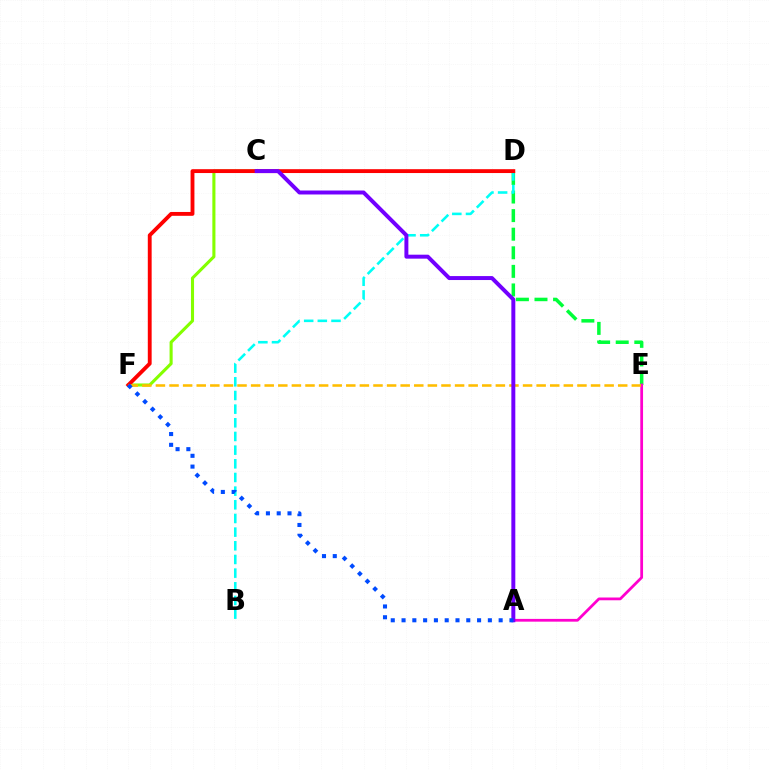{('D', 'E'): [{'color': '#00ff39', 'line_style': 'dashed', 'thickness': 2.52}], ('B', 'D'): [{'color': '#00fff6', 'line_style': 'dashed', 'thickness': 1.86}], ('C', 'F'): [{'color': '#84ff00', 'line_style': 'solid', 'thickness': 2.22}], ('D', 'F'): [{'color': '#ff0000', 'line_style': 'solid', 'thickness': 2.77}], ('A', 'E'): [{'color': '#ff00cf', 'line_style': 'solid', 'thickness': 1.99}], ('E', 'F'): [{'color': '#ffbd00', 'line_style': 'dashed', 'thickness': 1.85}], ('A', 'C'): [{'color': '#7200ff', 'line_style': 'solid', 'thickness': 2.85}], ('A', 'F'): [{'color': '#004bff', 'line_style': 'dotted', 'thickness': 2.93}]}